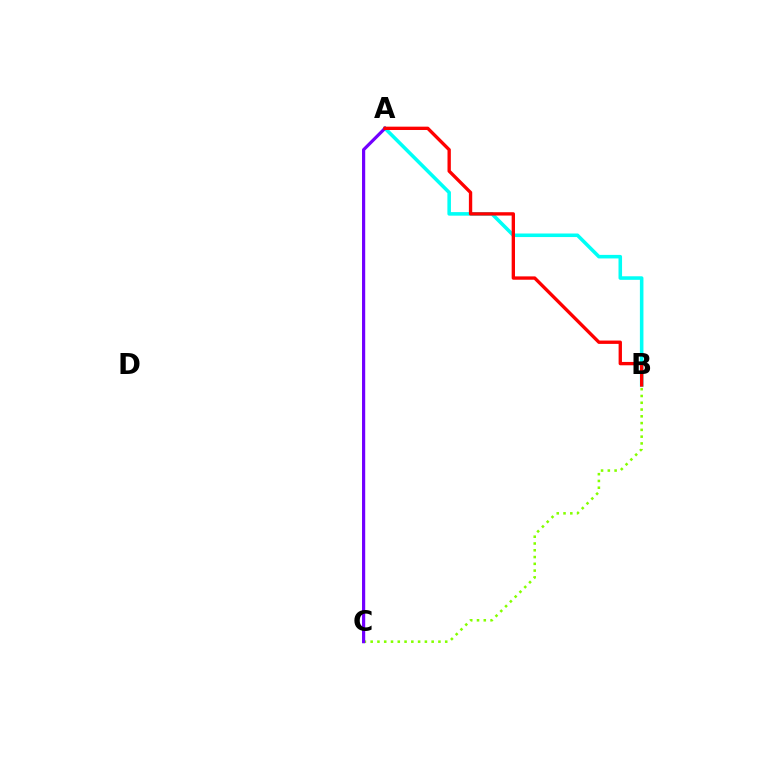{('B', 'C'): [{'color': '#84ff00', 'line_style': 'dotted', 'thickness': 1.84}], ('A', 'B'): [{'color': '#00fff6', 'line_style': 'solid', 'thickness': 2.56}, {'color': '#ff0000', 'line_style': 'solid', 'thickness': 2.41}], ('A', 'C'): [{'color': '#7200ff', 'line_style': 'solid', 'thickness': 2.3}]}